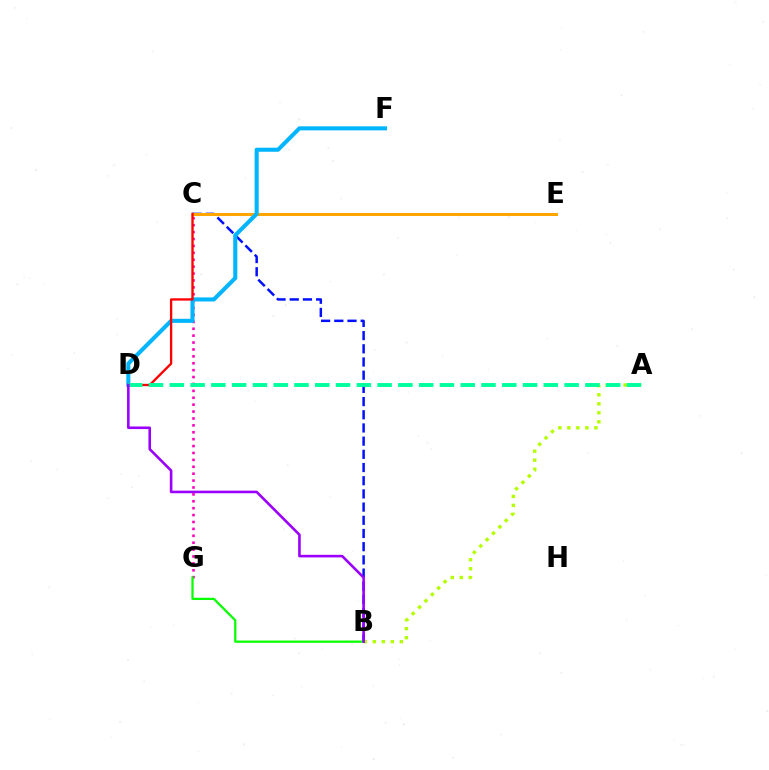{('C', 'G'): [{'color': '#ff00bd', 'line_style': 'dotted', 'thickness': 1.88}], ('B', 'C'): [{'color': '#0010ff', 'line_style': 'dashed', 'thickness': 1.79}], ('C', 'E'): [{'color': '#ffa500', 'line_style': 'solid', 'thickness': 2.16}], ('D', 'F'): [{'color': '#00b5ff', 'line_style': 'solid', 'thickness': 2.93}], ('A', 'B'): [{'color': '#b3ff00', 'line_style': 'dotted', 'thickness': 2.45}], ('B', 'G'): [{'color': '#08ff00', 'line_style': 'solid', 'thickness': 1.62}], ('C', 'D'): [{'color': '#ff0000', 'line_style': 'solid', 'thickness': 1.68}], ('A', 'D'): [{'color': '#00ff9d', 'line_style': 'dashed', 'thickness': 2.82}], ('B', 'D'): [{'color': '#9b00ff', 'line_style': 'solid', 'thickness': 1.87}]}